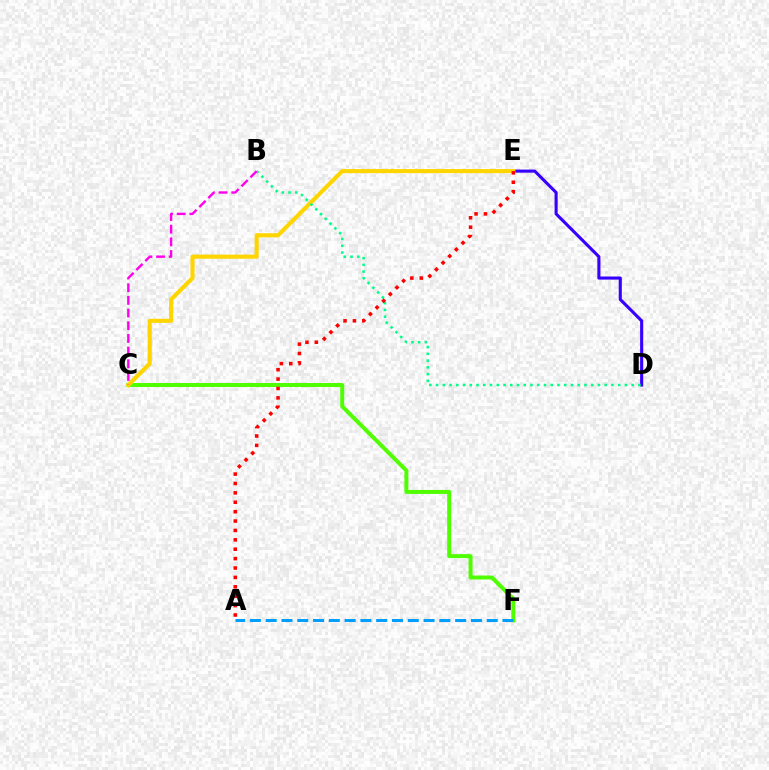{('D', 'E'): [{'color': '#3700ff', 'line_style': 'solid', 'thickness': 2.22}], ('C', 'F'): [{'color': '#4fff00', 'line_style': 'solid', 'thickness': 2.86}], ('C', 'E'): [{'color': '#ffd500', 'line_style': 'solid', 'thickness': 2.95}], ('A', 'F'): [{'color': '#009eff', 'line_style': 'dashed', 'thickness': 2.14}], ('B', 'D'): [{'color': '#00ff86', 'line_style': 'dotted', 'thickness': 1.83}], ('A', 'E'): [{'color': '#ff0000', 'line_style': 'dotted', 'thickness': 2.55}], ('B', 'C'): [{'color': '#ff00ed', 'line_style': 'dashed', 'thickness': 1.72}]}